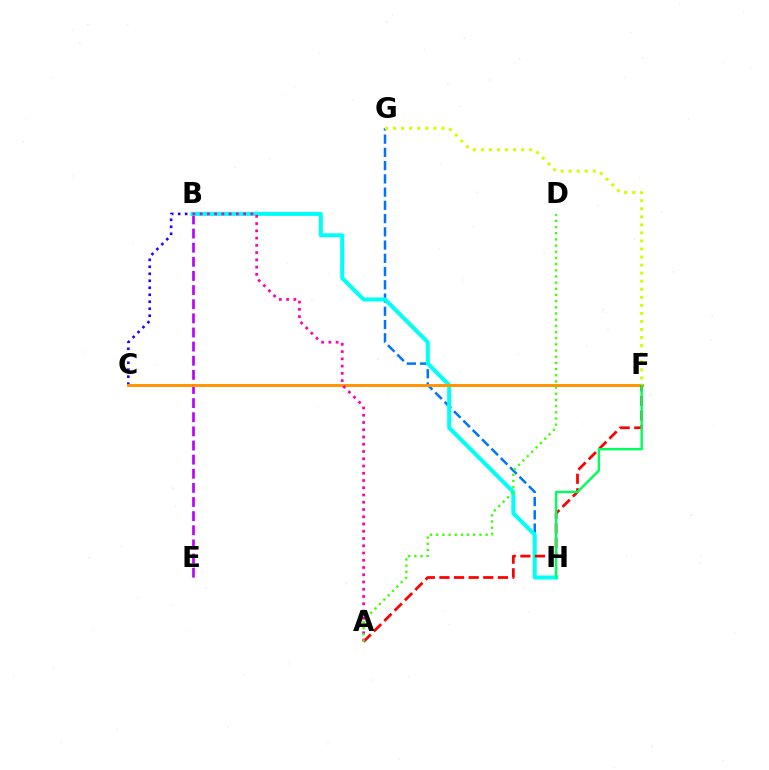{('B', 'E'): [{'color': '#b900ff', 'line_style': 'dashed', 'thickness': 1.92}], ('B', 'C'): [{'color': '#2500ff', 'line_style': 'dotted', 'thickness': 1.9}], ('G', 'H'): [{'color': '#0074ff', 'line_style': 'dashed', 'thickness': 1.8}], ('B', 'H'): [{'color': '#00fff6', 'line_style': 'solid', 'thickness': 2.9}], ('C', 'F'): [{'color': '#ff9400', 'line_style': 'solid', 'thickness': 2.11}], ('A', 'F'): [{'color': '#ff0000', 'line_style': 'dashed', 'thickness': 1.99}], ('F', 'H'): [{'color': '#00ff5c', 'line_style': 'solid', 'thickness': 1.76}], ('F', 'G'): [{'color': '#d1ff00', 'line_style': 'dotted', 'thickness': 2.19}], ('A', 'B'): [{'color': '#ff00ac', 'line_style': 'dotted', 'thickness': 1.97}], ('A', 'D'): [{'color': '#3dff00', 'line_style': 'dotted', 'thickness': 1.68}]}